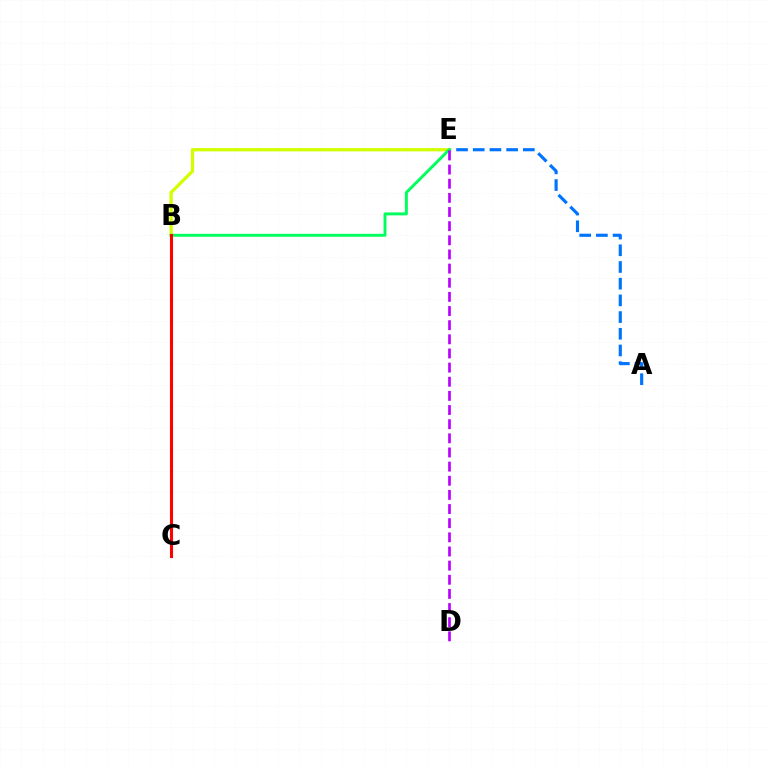{('A', 'E'): [{'color': '#0074ff', 'line_style': 'dashed', 'thickness': 2.27}], ('B', 'E'): [{'color': '#d1ff00', 'line_style': 'solid', 'thickness': 2.36}, {'color': '#00ff5c', 'line_style': 'solid', 'thickness': 2.11}], ('D', 'E'): [{'color': '#b900ff', 'line_style': 'dashed', 'thickness': 1.92}], ('B', 'C'): [{'color': '#ff0000', 'line_style': 'solid', 'thickness': 2.21}]}